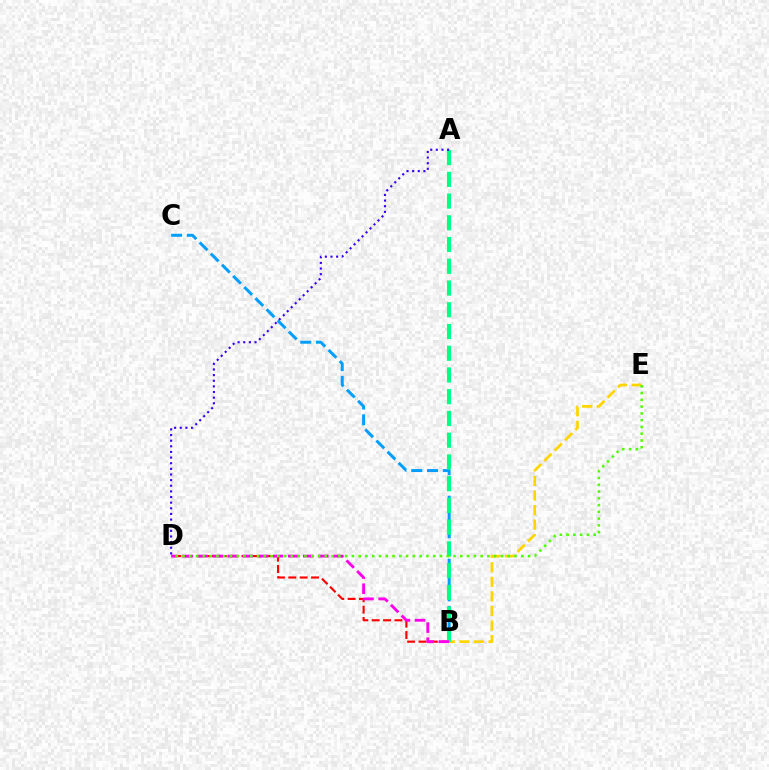{('B', 'D'): [{'color': '#ff0000', 'line_style': 'dashed', 'thickness': 1.54}, {'color': '#ff00ed', 'line_style': 'dashed', 'thickness': 2.05}], ('B', 'C'): [{'color': '#009eff', 'line_style': 'dashed', 'thickness': 2.14}], ('B', 'E'): [{'color': '#ffd500', 'line_style': 'dashed', 'thickness': 1.98}], ('A', 'B'): [{'color': '#00ff86', 'line_style': 'dashed', 'thickness': 2.95}], ('A', 'D'): [{'color': '#3700ff', 'line_style': 'dotted', 'thickness': 1.53}], ('D', 'E'): [{'color': '#4fff00', 'line_style': 'dotted', 'thickness': 1.84}]}